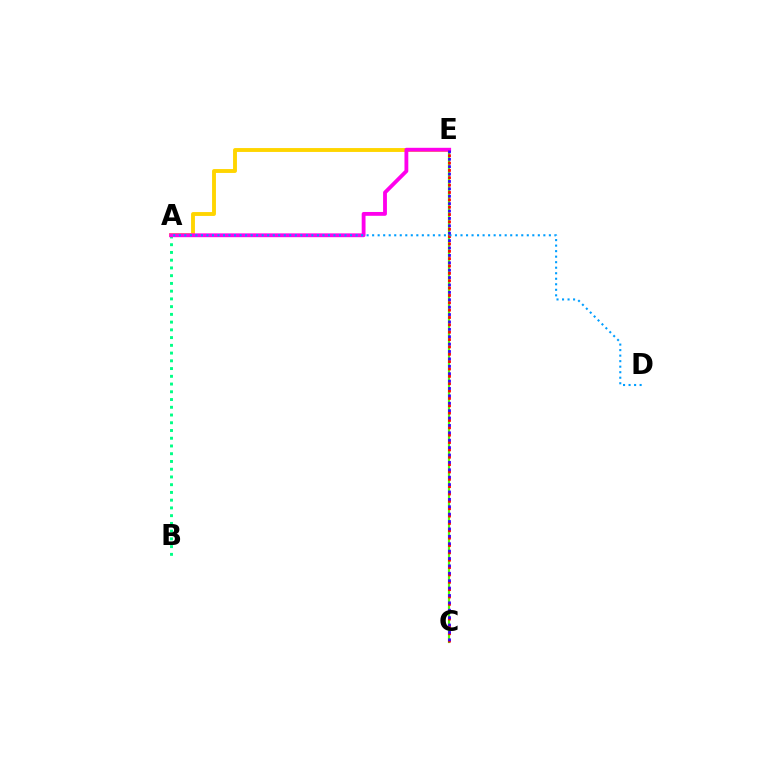{('C', 'E'): [{'color': '#4fff00', 'line_style': 'solid', 'thickness': 1.58}, {'color': '#ff0000', 'line_style': 'dotted', 'thickness': 2.0}, {'color': '#3700ff', 'line_style': 'dotted', 'thickness': 2.01}], ('A', 'E'): [{'color': '#ffd500', 'line_style': 'solid', 'thickness': 2.79}, {'color': '#ff00ed', 'line_style': 'solid', 'thickness': 2.76}], ('A', 'B'): [{'color': '#00ff86', 'line_style': 'dotted', 'thickness': 2.1}], ('A', 'D'): [{'color': '#009eff', 'line_style': 'dotted', 'thickness': 1.5}]}